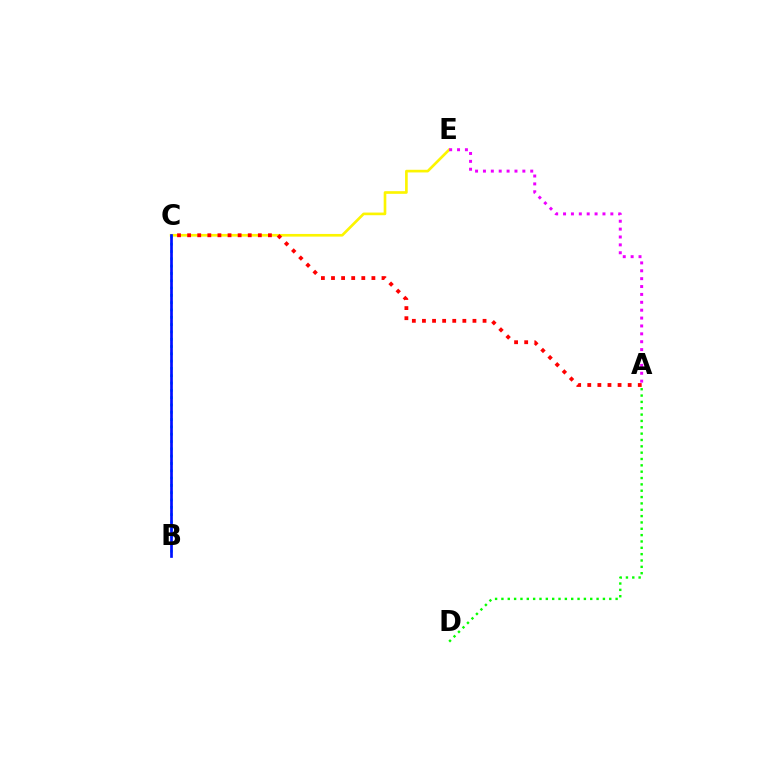{('C', 'E'): [{'color': '#fcf500', 'line_style': 'solid', 'thickness': 1.91}], ('A', 'E'): [{'color': '#ee00ff', 'line_style': 'dotted', 'thickness': 2.14}], ('B', 'C'): [{'color': '#00fff6', 'line_style': 'dotted', 'thickness': 1.99}, {'color': '#0010ff', 'line_style': 'solid', 'thickness': 1.94}], ('A', 'D'): [{'color': '#08ff00', 'line_style': 'dotted', 'thickness': 1.72}], ('A', 'C'): [{'color': '#ff0000', 'line_style': 'dotted', 'thickness': 2.74}]}